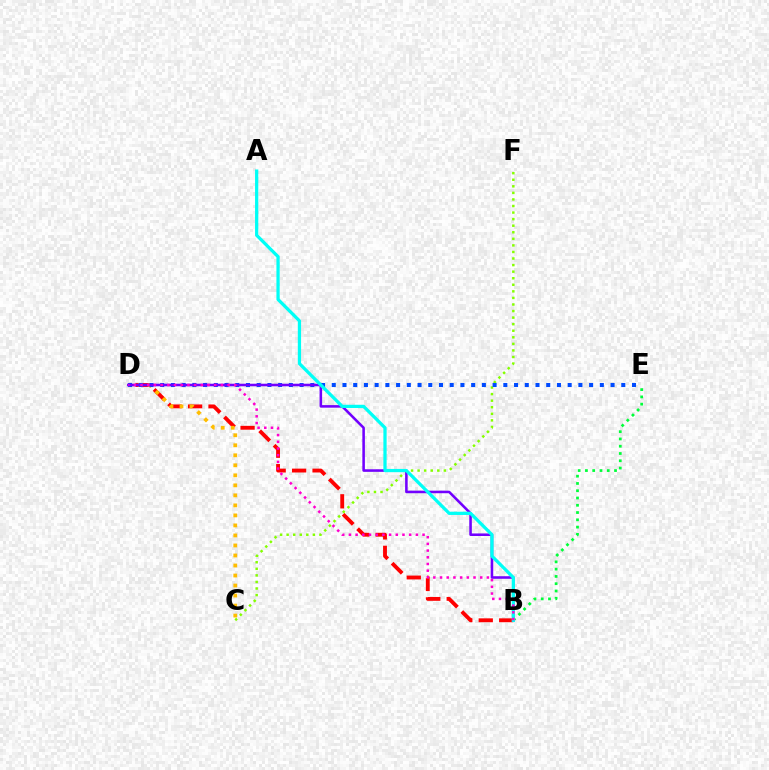{('B', 'E'): [{'color': '#00ff39', 'line_style': 'dotted', 'thickness': 1.98}], ('B', 'D'): [{'color': '#ff0000', 'line_style': 'dashed', 'thickness': 2.78}, {'color': '#7200ff', 'line_style': 'solid', 'thickness': 1.84}, {'color': '#ff00cf', 'line_style': 'dotted', 'thickness': 1.82}], ('C', 'D'): [{'color': '#ffbd00', 'line_style': 'dotted', 'thickness': 2.72}], ('C', 'F'): [{'color': '#84ff00', 'line_style': 'dotted', 'thickness': 1.78}], ('D', 'E'): [{'color': '#004bff', 'line_style': 'dotted', 'thickness': 2.91}], ('A', 'B'): [{'color': '#00fff6', 'line_style': 'solid', 'thickness': 2.34}]}